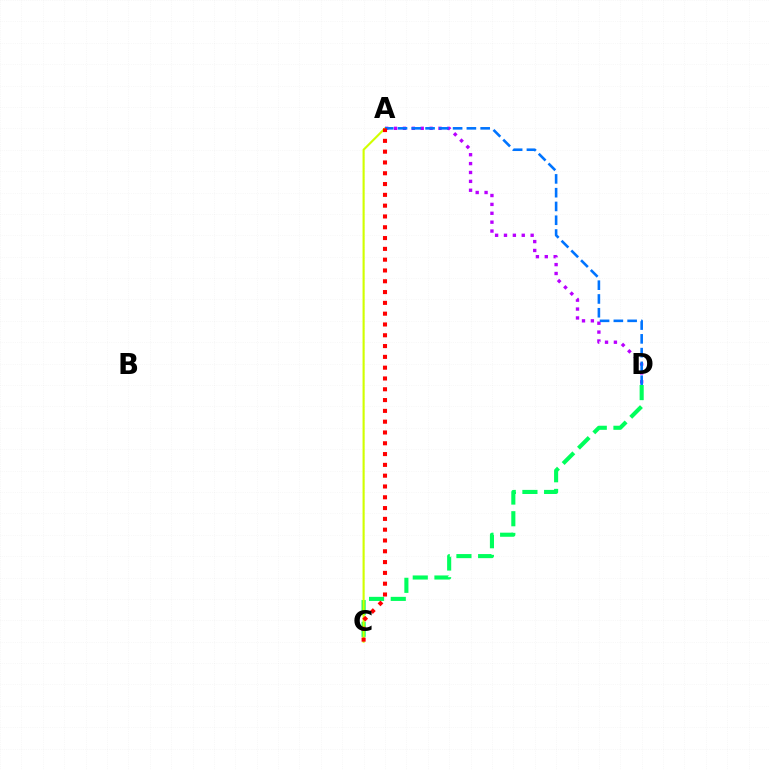{('C', 'D'): [{'color': '#00ff5c', 'line_style': 'dashed', 'thickness': 2.95}], ('A', 'C'): [{'color': '#d1ff00', 'line_style': 'solid', 'thickness': 1.53}, {'color': '#ff0000', 'line_style': 'dotted', 'thickness': 2.93}], ('A', 'D'): [{'color': '#b900ff', 'line_style': 'dotted', 'thickness': 2.41}, {'color': '#0074ff', 'line_style': 'dashed', 'thickness': 1.87}]}